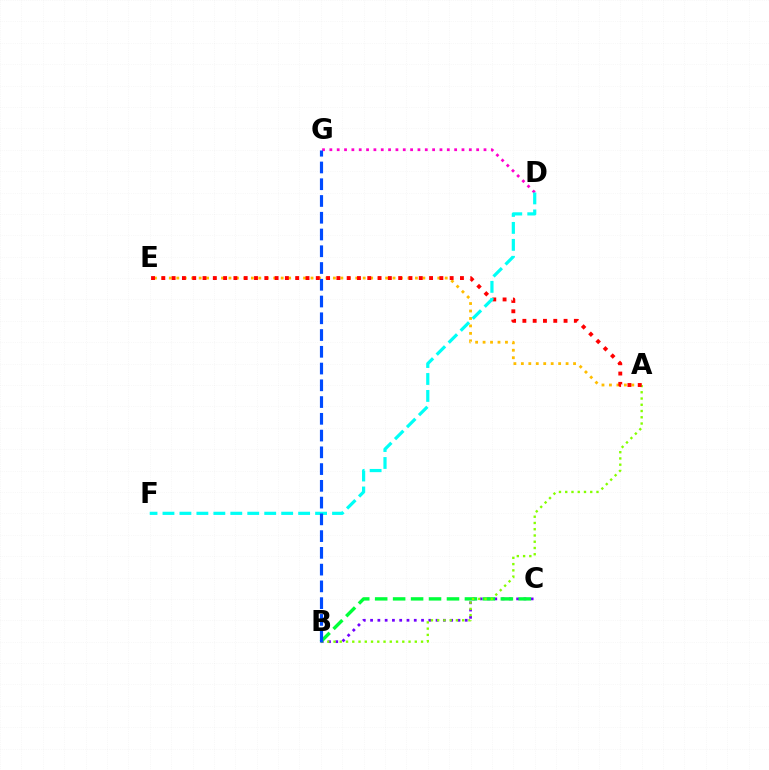{('B', 'C'): [{'color': '#7200ff', 'line_style': 'dotted', 'thickness': 1.98}, {'color': '#00ff39', 'line_style': 'dashed', 'thickness': 2.44}], ('A', 'E'): [{'color': '#ffbd00', 'line_style': 'dotted', 'thickness': 2.03}, {'color': '#ff0000', 'line_style': 'dotted', 'thickness': 2.8}], ('D', 'G'): [{'color': '#ff00cf', 'line_style': 'dotted', 'thickness': 1.99}], ('A', 'B'): [{'color': '#84ff00', 'line_style': 'dotted', 'thickness': 1.7}], ('D', 'F'): [{'color': '#00fff6', 'line_style': 'dashed', 'thickness': 2.3}], ('B', 'G'): [{'color': '#004bff', 'line_style': 'dashed', 'thickness': 2.28}]}